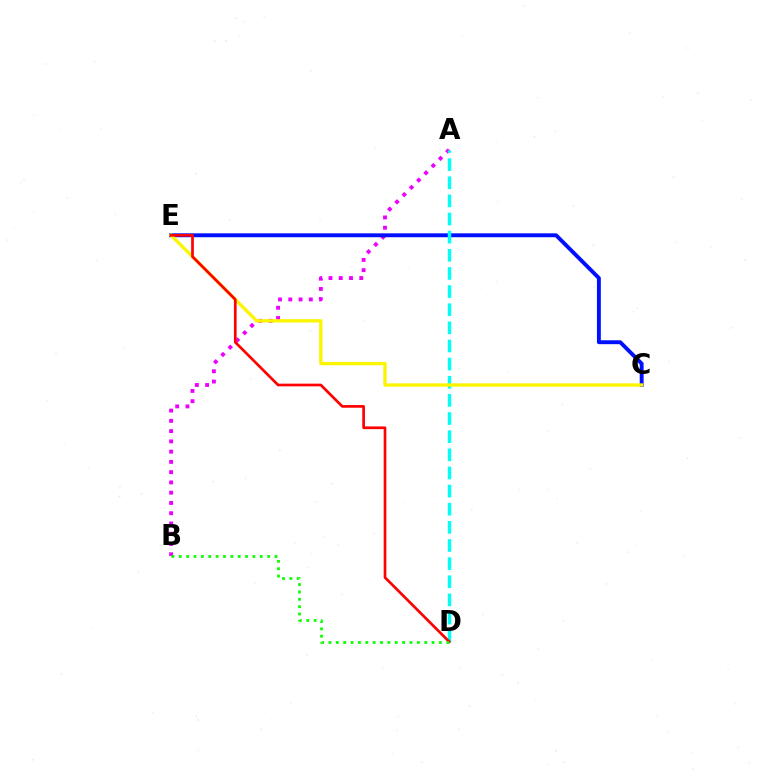{('A', 'B'): [{'color': '#ee00ff', 'line_style': 'dotted', 'thickness': 2.79}], ('C', 'E'): [{'color': '#0010ff', 'line_style': 'solid', 'thickness': 2.81}, {'color': '#fcf500', 'line_style': 'solid', 'thickness': 2.39}], ('A', 'D'): [{'color': '#00fff6', 'line_style': 'dashed', 'thickness': 2.46}], ('D', 'E'): [{'color': '#ff0000', 'line_style': 'solid', 'thickness': 1.94}], ('B', 'D'): [{'color': '#08ff00', 'line_style': 'dotted', 'thickness': 2.0}]}